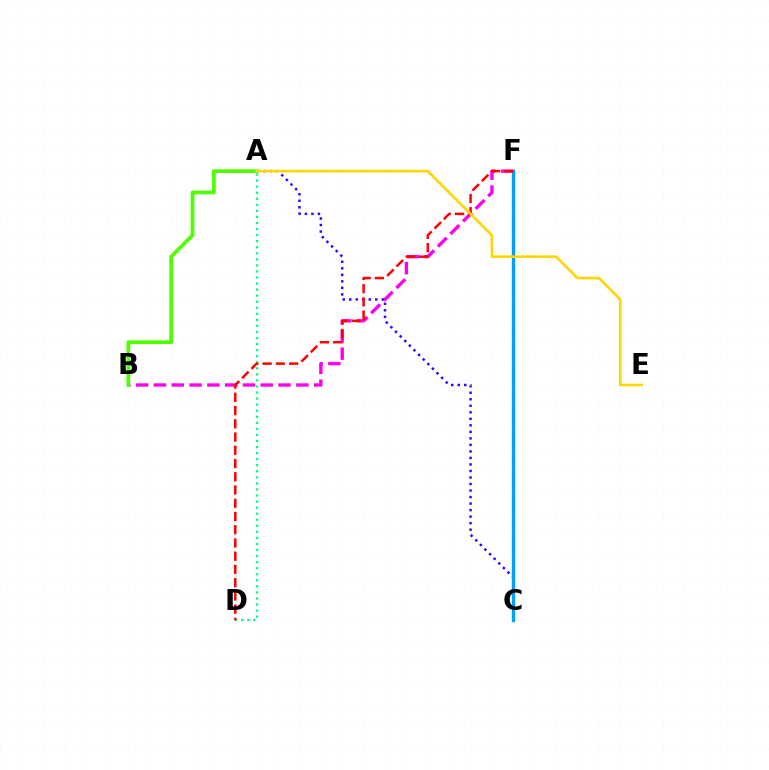{('B', 'F'): [{'color': '#ff00ed', 'line_style': 'dashed', 'thickness': 2.42}], ('A', 'C'): [{'color': '#3700ff', 'line_style': 'dotted', 'thickness': 1.77}], ('A', 'B'): [{'color': '#4fff00', 'line_style': 'solid', 'thickness': 2.68}], ('A', 'D'): [{'color': '#00ff86', 'line_style': 'dotted', 'thickness': 1.65}], ('C', 'F'): [{'color': '#009eff', 'line_style': 'solid', 'thickness': 2.4}], ('D', 'F'): [{'color': '#ff0000', 'line_style': 'dashed', 'thickness': 1.8}], ('A', 'E'): [{'color': '#ffd500', 'line_style': 'solid', 'thickness': 1.88}]}